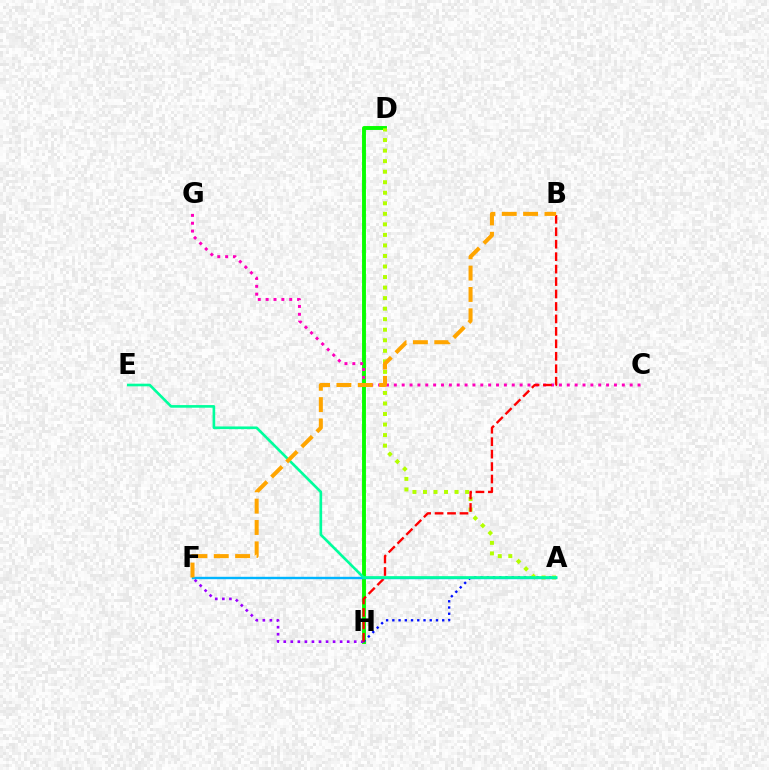{('D', 'H'): [{'color': '#08ff00', 'line_style': 'solid', 'thickness': 2.81}], ('C', 'G'): [{'color': '#ff00bd', 'line_style': 'dotted', 'thickness': 2.14}], ('F', 'H'): [{'color': '#9b00ff', 'line_style': 'dotted', 'thickness': 1.92}], ('A', 'H'): [{'color': '#0010ff', 'line_style': 'dotted', 'thickness': 1.69}], ('A', 'D'): [{'color': '#b3ff00', 'line_style': 'dotted', 'thickness': 2.86}], ('B', 'H'): [{'color': '#ff0000', 'line_style': 'dashed', 'thickness': 1.69}], ('A', 'F'): [{'color': '#00b5ff', 'line_style': 'solid', 'thickness': 1.72}], ('A', 'E'): [{'color': '#00ff9d', 'line_style': 'solid', 'thickness': 1.9}], ('B', 'F'): [{'color': '#ffa500', 'line_style': 'dashed', 'thickness': 2.9}]}